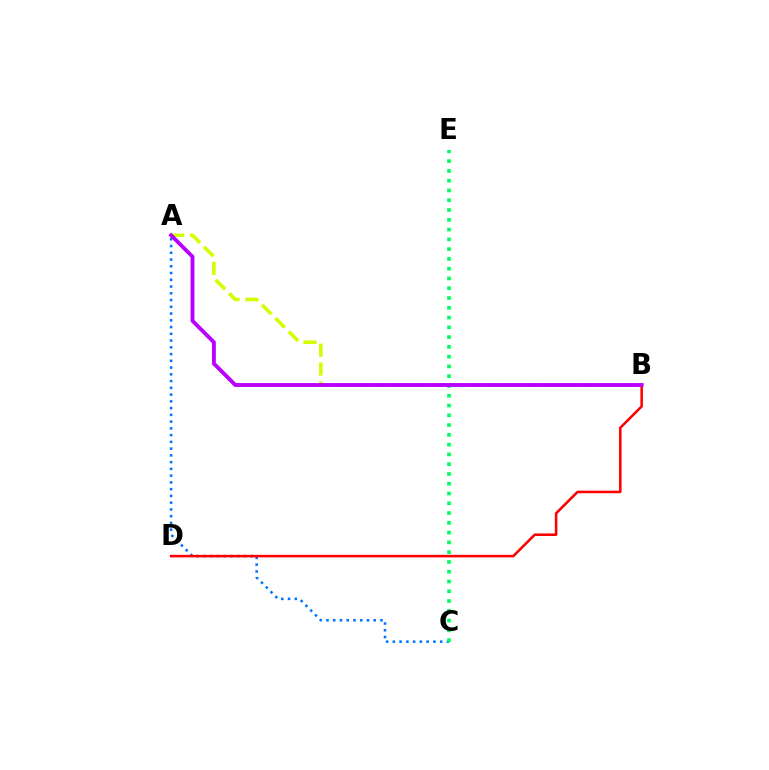{('A', 'C'): [{'color': '#0074ff', 'line_style': 'dotted', 'thickness': 1.83}], ('B', 'D'): [{'color': '#ff0000', 'line_style': 'solid', 'thickness': 1.84}], ('C', 'E'): [{'color': '#00ff5c', 'line_style': 'dotted', 'thickness': 2.66}], ('A', 'B'): [{'color': '#d1ff00', 'line_style': 'dashed', 'thickness': 2.57}, {'color': '#b900ff', 'line_style': 'solid', 'thickness': 2.78}]}